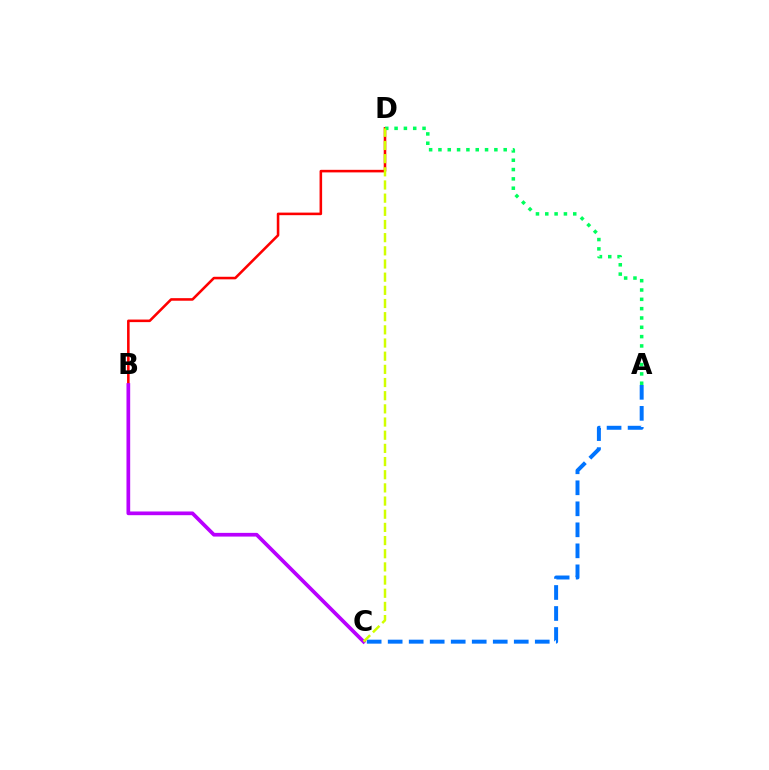{('B', 'D'): [{'color': '#ff0000', 'line_style': 'solid', 'thickness': 1.85}], ('A', 'D'): [{'color': '#00ff5c', 'line_style': 'dotted', 'thickness': 2.53}], ('A', 'C'): [{'color': '#0074ff', 'line_style': 'dashed', 'thickness': 2.85}], ('B', 'C'): [{'color': '#b900ff', 'line_style': 'solid', 'thickness': 2.67}], ('C', 'D'): [{'color': '#d1ff00', 'line_style': 'dashed', 'thickness': 1.79}]}